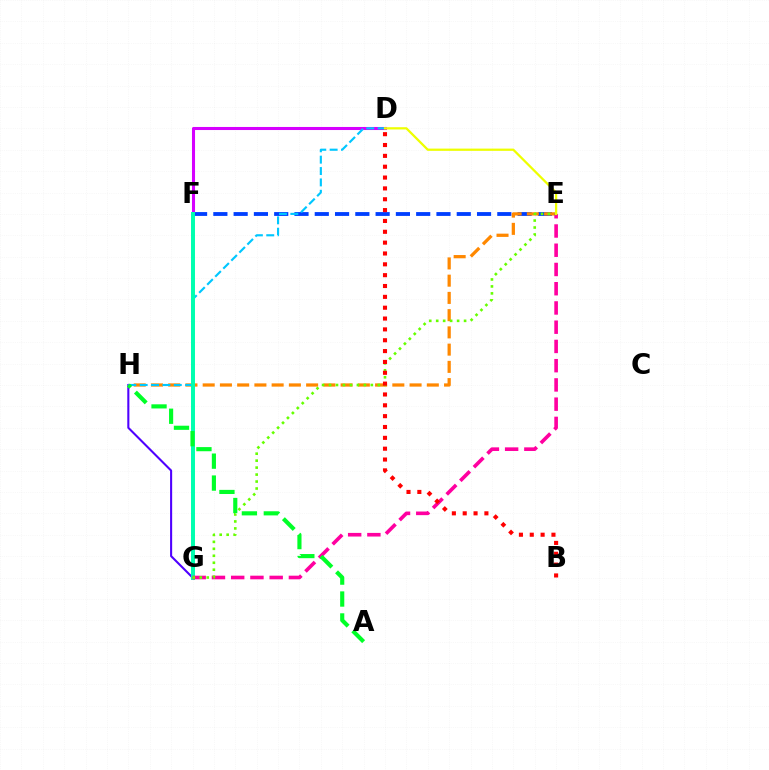{('D', 'F'): [{'color': '#d600ff', 'line_style': 'solid', 'thickness': 2.21}], ('E', 'F'): [{'color': '#003fff', 'line_style': 'dashed', 'thickness': 2.76}], ('E', 'H'): [{'color': '#ff8800', 'line_style': 'dashed', 'thickness': 2.34}], ('G', 'H'): [{'color': '#4f00ff', 'line_style': 'solid', 'thickness': 1.5}], ('D', 'H'): [{'color': '#00c7ff', 'line_style': 'dashed', 'thickness': 1.54}], ('F', 'G'): [{'color': '#00ffaf', 'line_style': 'solid', 'thickness': 2.86}], ('E', 'G'): [{'color': '#ff00a0', 'line_style': 'dashed', 'thickness': 2.61}, {'color': '#66ff00', 'line_style': 'dotted', 'thickness': 1.89}], ('A', 'H'): [{'color': '#00ff27', 'line_style': 'dashed', 'thickness': 2.98}], ('D', 'E'): [{'color': '#eeff00', 'line_style': 'solid', 'thickness': 1.62}], ('B', 'D'): [{'color': '#ff0000', 'line_style': 'dotted', 'thickness': 2.95}]}